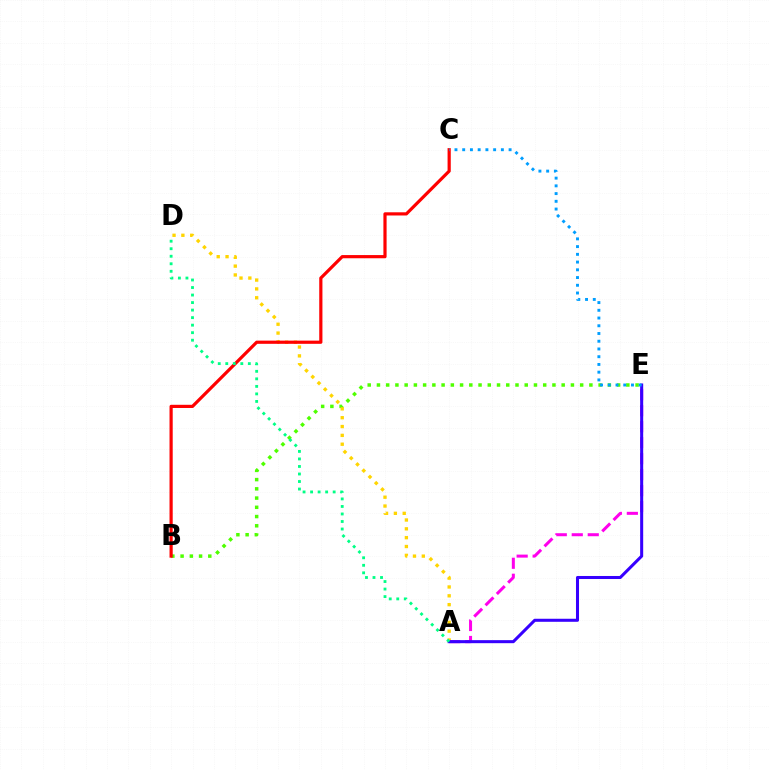{('B', 'E'): [{'color': '#4fff00', 'line_style': 'dotted', 'thickness': 2.51}], ('A', 'D'): [{'color': '#ffd500', 'line_style': 'dotted', 'thickness': 2.4}, {'color': '#00ff86', 'line_style': 'dotted', 'thickness': 2.04}], ('A', 'E'): [{'color': '#ff00ed', 'line_style': 'dashed', 'thickness': 2.17}, {'color': '#3700ff', 'line_style': 'solid', 'thickness': 2.19}], ('B', 'C'): [{'color': '#ff0000', 'line_style': 'solid', 'thickness': 2.3}], ('C', 'E'): [{'color': '#009eff', 'line_style': 'dotted', 'thickness': 2.1}]}